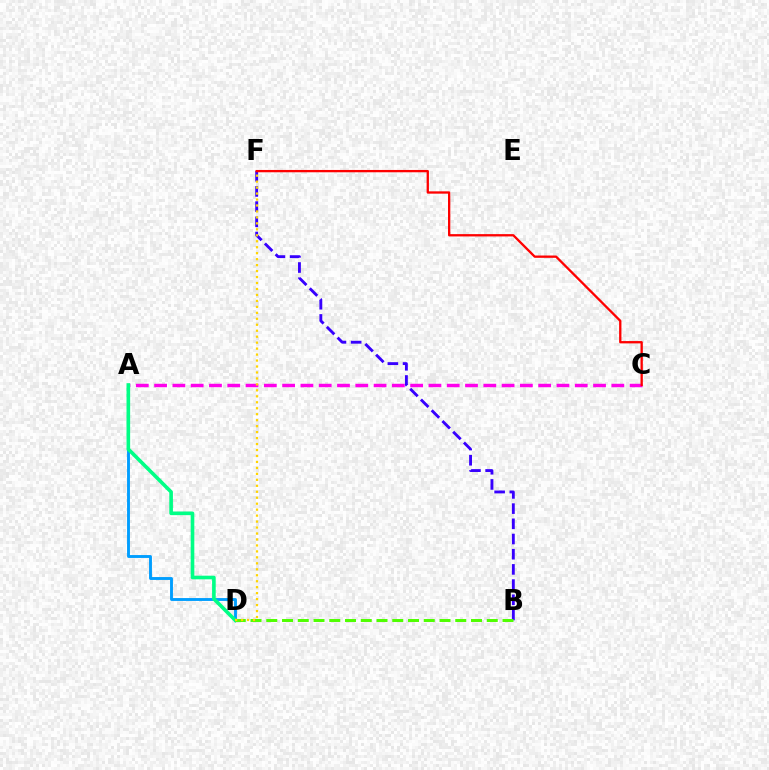{('A', 'D'): [{'color': '#009eff', 'line_style': 'solid', 'thickness': 2.08}, {'color': '#00ff86', 'line_style': 'solid', 'thickness': 2.61}], ('A', 'C'): [{'color': '#ff00ed', 'line_style': 'dashed', 'thickness': 2.48}], ('B', 'F'): [{'color': '#3700ff', 'line_style': 'dashed', 'thickness': 2.06}], ('B', 'D'): [{'color': '#4fff00', 'line_style': 'dashed', 'thickness': 2.14}], ('D', 'F'): [{'color': '#ffd500', 'line_style': 'dotted', 'thickness': 1.62}], ('C', 'F'): [{'color': '#ff0000', 'line_style': 'solid', 'thickness': 1.67}]}